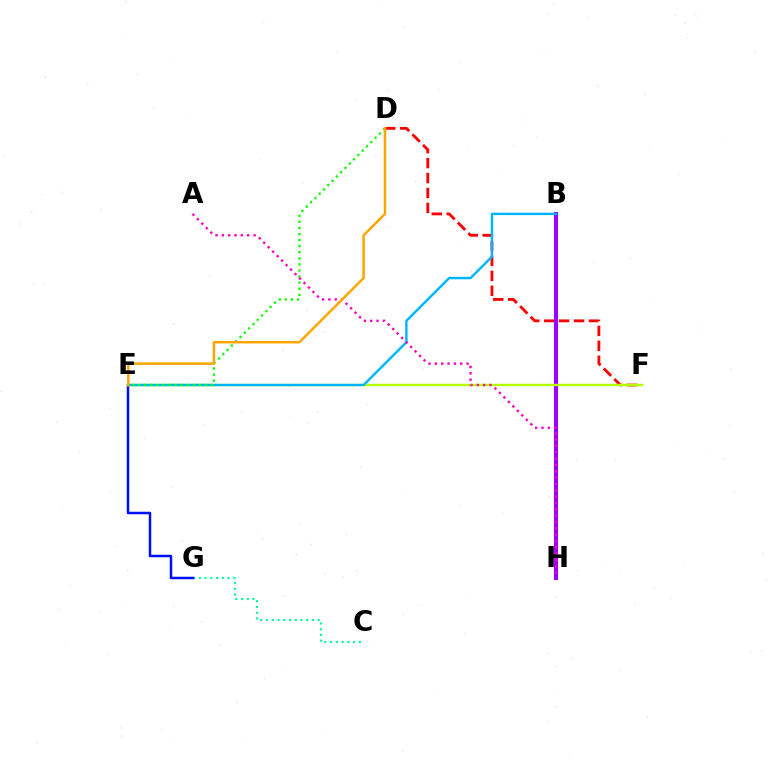{('D', 'F'): [{'color': '#ff0000', 'line_style': 'dashed', 'thickness': 2.03}], ('B', 'H'): [{'color': '#9b00ff', 'line_style': 'solid', 'thickness': 2.94}], ('C', 'G'): [{'color': '#00ff9d', 'line_style': 'dotted', 'thickness': 1.56}], ('E', 'G'): [{'color': '#0010ff', 'line_style': 'solid', 'thickness': 1.8}], ('E', 'F'): [{'color': '#b3ff00', 'line_style': 'solid', 'thickness': 1.74}], ('B', 'E'): [{'color': '#00b5ff', 'line_style': 'solid', 'thickness': 1.75}], ('D', 'E'): [{'color': '#08ff00', 'line_style': 'dotted', 'thickness': 1.65}, {'color': '#ffa500', 'line_style': 'solid', 'thickness': 1.8}], ('A', 'H'): [{'color': '#ff00bd', 'line_style': 'dotted', 'thickness': 1.72}]}